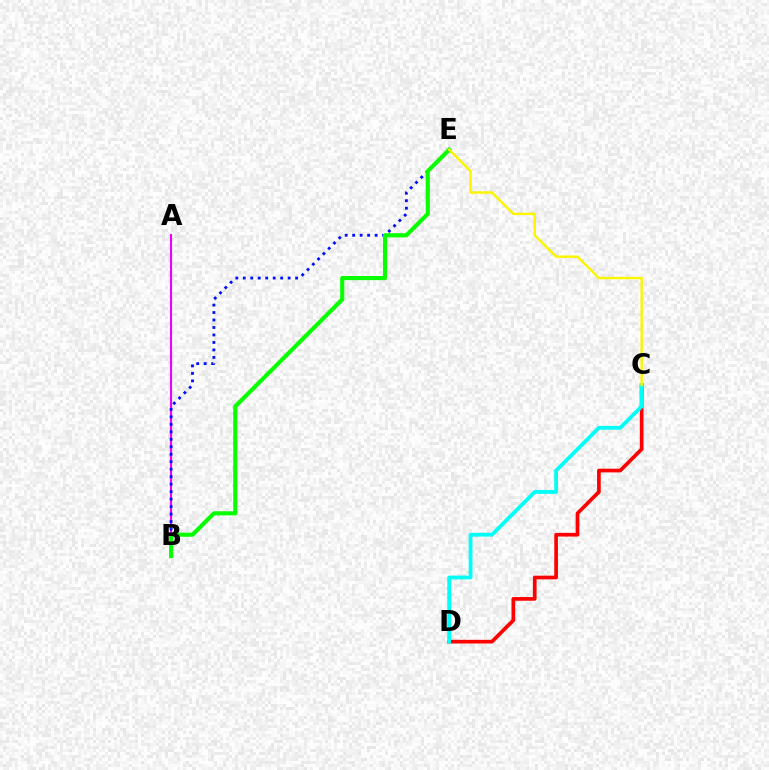{('A', 'B'): [{'color': '#ee00ff', 'line_style': 'solid', 'thickness': 1.54}], ('C', 'D'): [{'color': '#ff0000', 'line_style': 'solid', 'thickness': 2.66}, {'color': '#00fff6', 'line_style': 'solid', 'thickness': 2.73}], ('B', 'E'): [{'color': '#0010ff', 'line_style': 'dotted', 'thickness': 2.03}, {'color': '#08ff00', 'line_style': 'solid', 'thickness': 2.96}], ('C', 'E'): [{'color': '#fcf500', 'line_style': 'solid', 'thickness': 1.76}]}